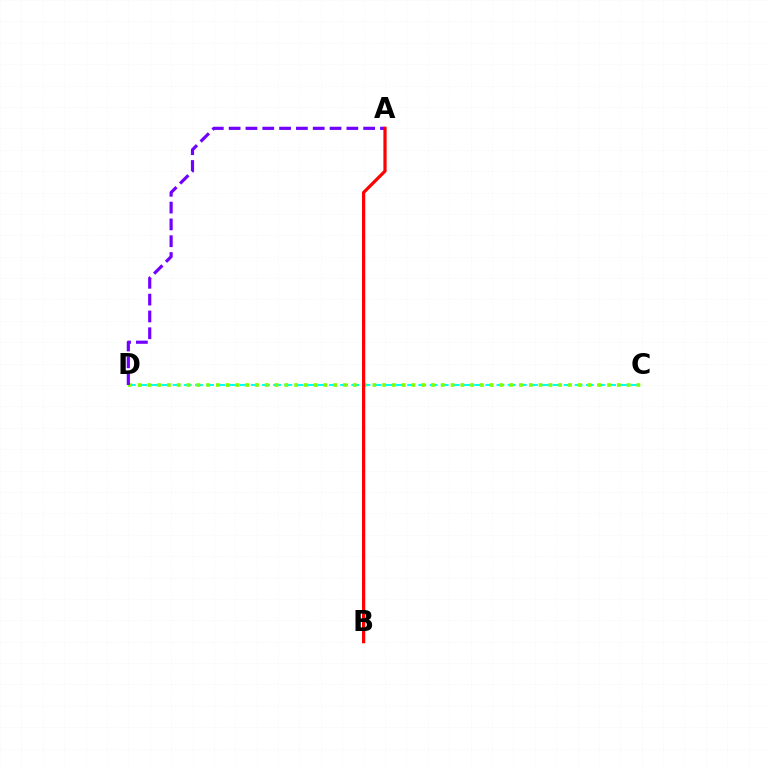{('C', 'D'): [{'color': '#00fff6', 'line_style': 'dashed', 'thickness': 1.52}, {'color': '#84ff00', 'line_style': 'dotted', 'thickness': 2.66}], ('A', 'D'): [{'color': '#7200ff', 'line_style': 'dashed', 'thickness': 2.28}], ('A', 'B'): [{'color': '#ff0000', 'line_style': 'solid', 'thickness': 2.31}]}